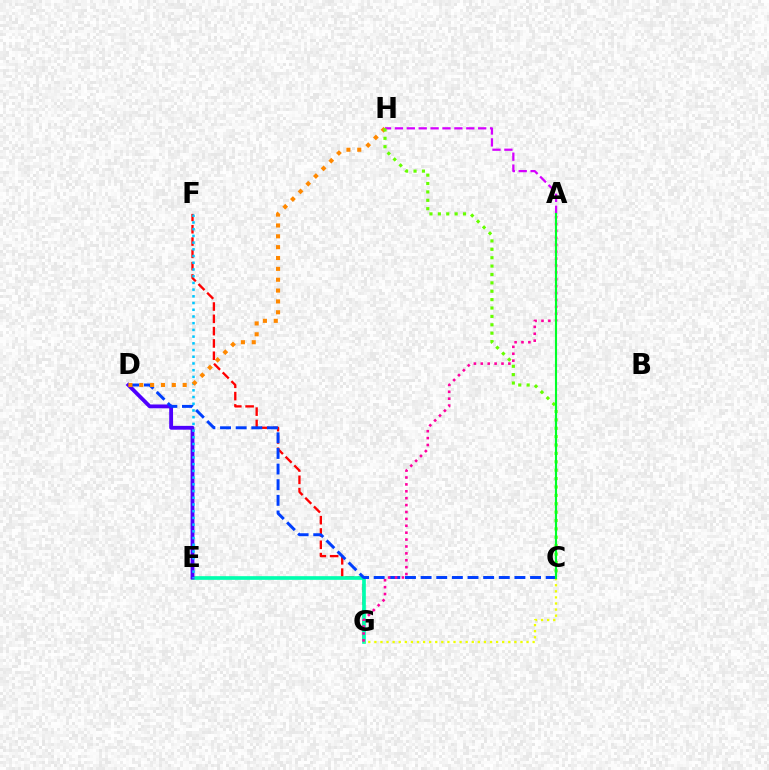{('F', 'G'): [{'color': '#ff0000', 'line_style': 'dashed', 'thickness': 1.67}], ('E', 'G'): [{'color': '#00ffaf', 'line_style': 'solid', 'thickness': 2.64}], ('C', 'G'): [{'color': '#eeff00', 'line_style': 'dotted', 'thickness': 1.65}], ('A', 'H'): [{'color': '#d600ff', 'line_style': 'dashed', 'thickness': 1.62}], ('D', 'E'): [{'color': '#4f00ff', 'line_style': 'solid', 'thickness': 2.75}], ('C', 'D'): [{'color': '#003fff', 'line_style': 'dashed', 'thickness': 2.12}], ('E', 'F'): [{'color': '#00c7ff', 'line_style': 'dotted', 'thickness': 1.82}], ('D', 'H'): [{'color': '#ff8800', 'line_style': 'dotted', 'thickness': 2.95}], ('A', 'G'): [{'color': '#ff00a0', 'line_style': 'dotted', 'thickness': 1.87}], ('C', 'H'): [{'color': '#66ff00', 'line_style': 'dotted', 'thickness': 2.28}], ('A', 'C'): [{'color': '#00ff27', 'line_style': 'solid', 'thickness': 1.53}]}